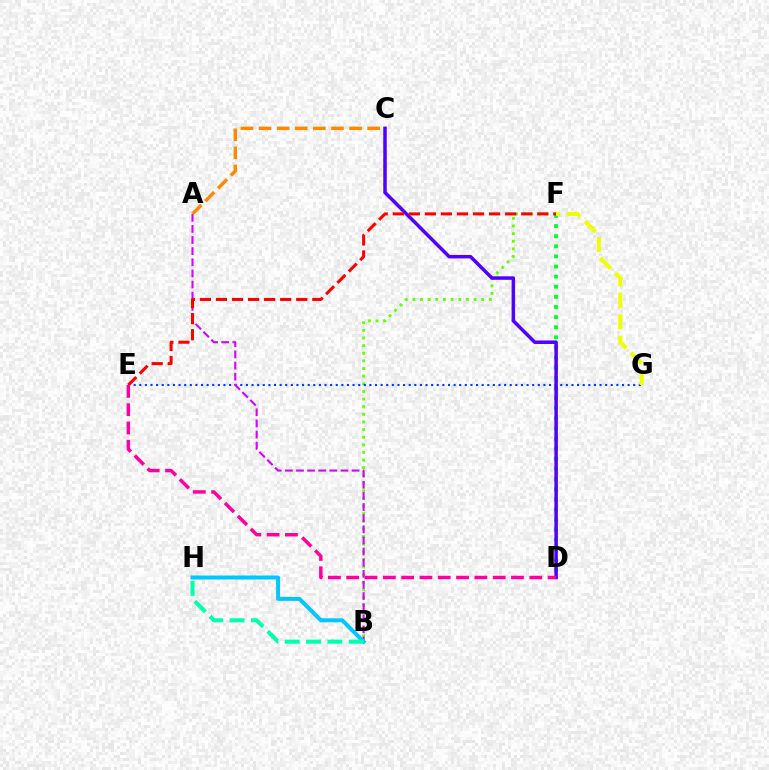{('B', 'F'): [{'color': '#66ff00', 'line_style': 'dotted', 'thickness': 2.07}], ('E', 'G'): [{'color': '#003fff', 'line_style': 'dotted', 'thickness': 1.53}], ('A', 'B'): [{'color': '#d600ff', 'line_style': 'dashed', 'thickness': 1.51}], ('D', 'F'): [{'color': '#00ff27', 'line_style': 'dotted', 'thickness': 2.75}], ('C', 'D'): [{'color': '#4f00ff', 'line_style': 'solid', 'thickness': 2.51}], ('A', 'C'): [{'color': '#ff8800', 'line_style': 'dashed', 'thickness': 2.46}], ('E', 'F'): [{'color': '#ff0000', 'line_style': 'dashed', 'thickness': 2.18}], ('B', 'H'): [{'color': '#00c7ff', 'line_style': 'solid', 'thickness': 2.87}, {'color': '#00ffaf', 'line_style': 'dashed', 'thickness': 2.9}], ('F', 'G'): [{'color': '#eeff00', 'line_style': 'dashed', 'thickness': 2.92}], ('D', 'E'): [{'color': '#ff00a0', 'line_style': 'dashed', 'thickness': 2.49}]}